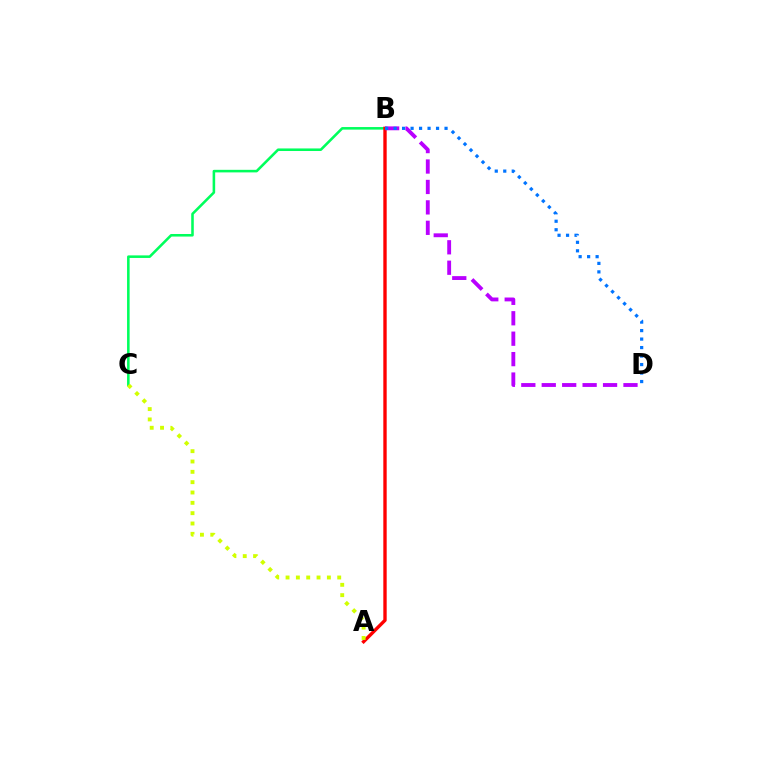{('B', 'C'): [{'color': '#00ff5c', 'line_style': 'solid', 'thickness': 1.85}], ('A', 'B'): [{'color': '#ff0000', 'line_style': 'solid', 'thickness': 2.42}], ('B', 'D'): [{'color': '#b900ff', 'line_style': 'dashed', 'thickness': 2.78}, {'color': '#0074ff', 'line_style': 'dotted', 'thickness': 2.31}], ('A', 'C'): [{'color': '#d1ff00', 'line_style': 'dotted', 'thickness': 2.81}]}